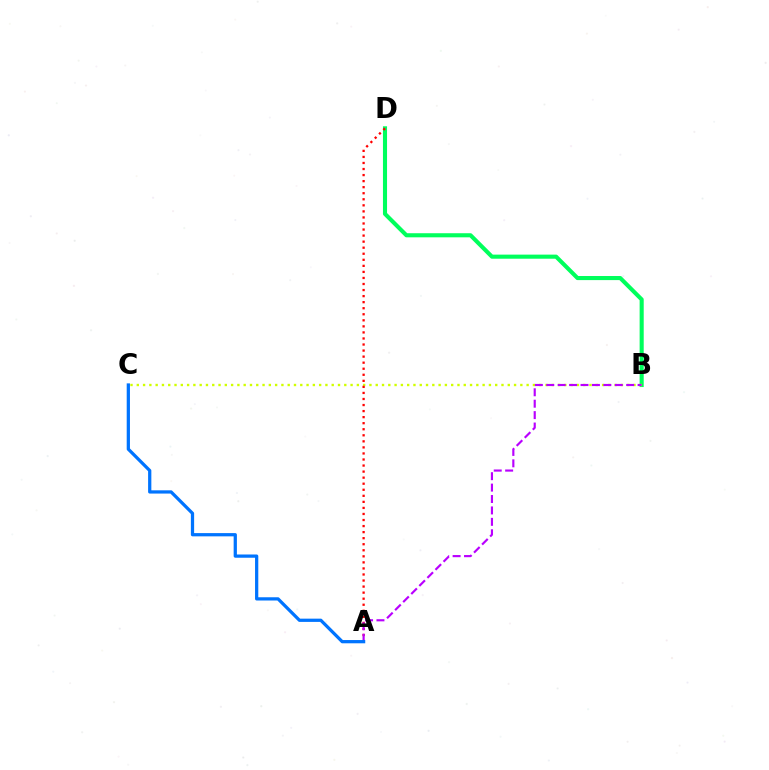{('B', 'D'): [{'color': '#00ff5c', 'line_style': 'solid', 'thickness': 2.95}], ('B', 'C'): [{'color': '#d1ff00', 'line_style': 'dotted', 'thickness': 1.71}], ('A', 'D'): [{'color': '#ff0000', 'line_style': 'dotted', 'thickness': 1.64}], ('A', 'B'): [{'color': '#b900ff', 'line_style': 'dashed', 'thickness': 1.55}], ('A', 'C'): [{'color': '#0074ff', 'line_style': 'solid', 'thickness': 2.34}]}